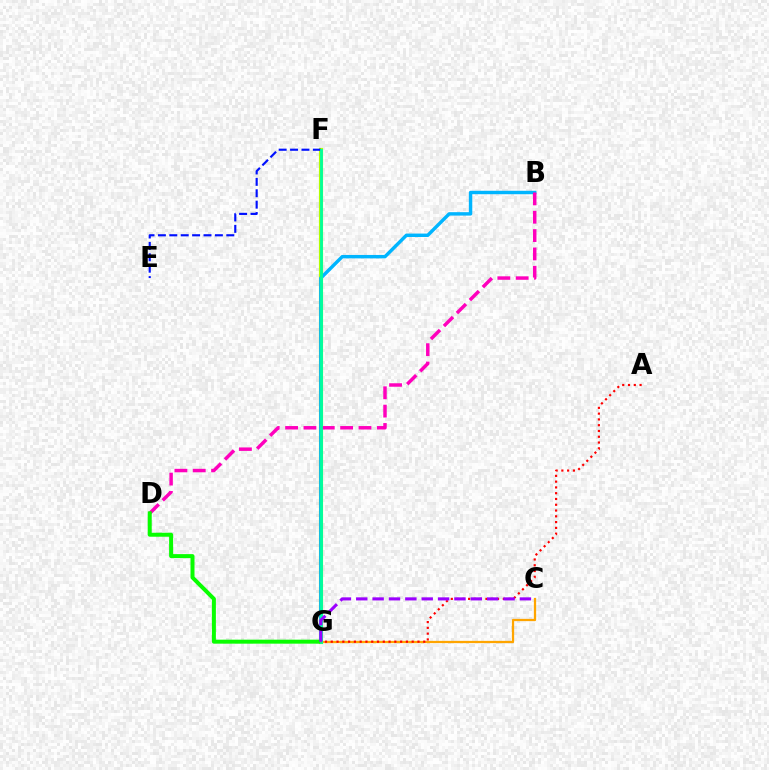{('C', 'G'): [{'color': '#ffa500', 'line_style': 'solid', 'thickness': 1.63}, {'color': '#9b00ff', 'line_style': 'dashed', 'thickness': 2.22}], ('F', 'G'): [{'color': '#b3ff00', 'line_style': 'solid', 'thickness': 2.99}, {'color': '#00ff9d', 'line_style': 'solid', 'thickness': 2.03}], ('E', 'F'): [{'color': '#0010ff', 'line_style': 'dashed', 'thickness': 1.55}], ('B', 'G'): [{'color': '#00b5ff', 'line_style': 'solid', 'thickness': 2.47}], ('B', 'D'): [{'color': '#ff00bd', 'line_style': 'dashed', 'thickness': 2.49}], ('D', 'G'): [{'color': '#08ff00', 'line_style': 'solid', 'thickness': 2.87}], ('A', 'G'): [{'color': '#ff0000', 'line_style': 'dotted', 'thickness': 1.57}]}